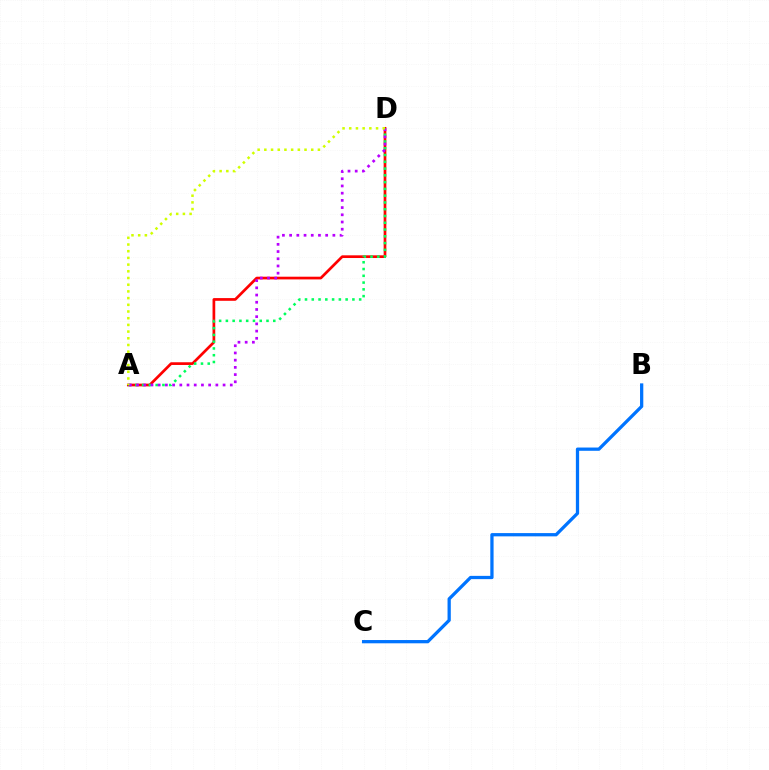{('A', 'D'): [{'color': '#ff0000', 'line_style': 'solid', 'thickness': 1.95}, {'color': '#00ff5c', 'line_style': 'dotted', 'thickness': 1.84}, {'color': '#b900ff', 'line_style': 'dotted', 'thickness': 1.96}, {'color': '#d1ff00', 'line_style': 'dotted', 'thickness': 1.82}], ('B', 'C'): [{'color': '#0074ff', 'line_style': 'solid', 'thickness': 2.35}]}